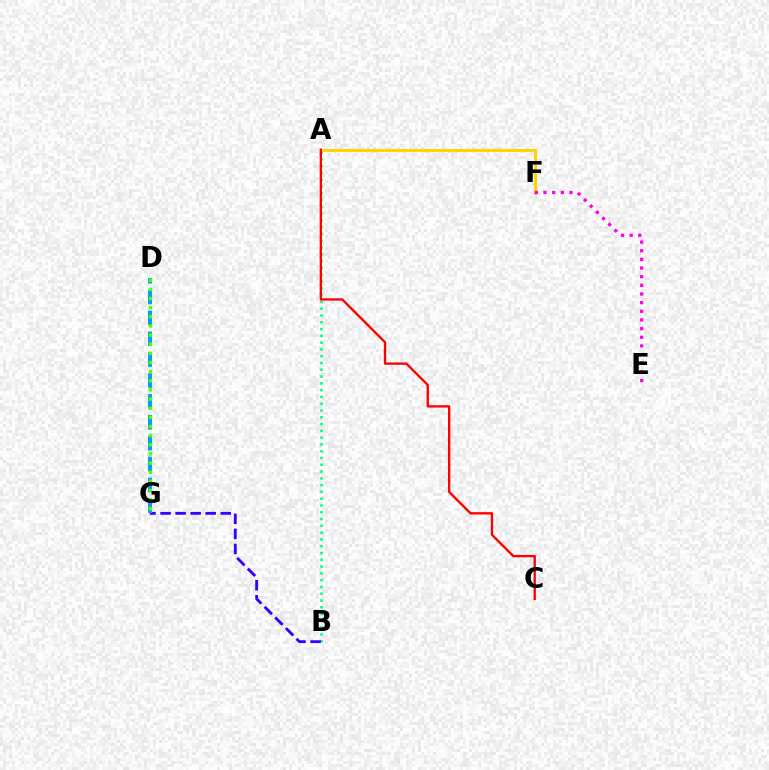{('A', 'B'): [{'color': '#00ff86', 'line_style': 'dotted', 'thickness': 1.84}], ('A', 'F'): [{'color': '#ffd500', 'line_style': 'solid', 'thickness': 2.17}], ('E', 'F'): [{'color': '#ff00ed', 'line_style': 'dotted', 'thickness': 2.35}], ('B', 'G'): [{'color': '#3700ff', 'line_style': 'dashed', 'thickness': 2.04}], ('D', 'G'): [{'color': '#009eff', 'line_style': 'dashed', 'thickness': 2.83}, {'color': '#4fff00', 'line_style': 'dotted', 'thickness': 2.48}], ('A', 'C'): [{'color': '#ff0000', 'line_style': 'solid', 'thickness': 1.69}]}